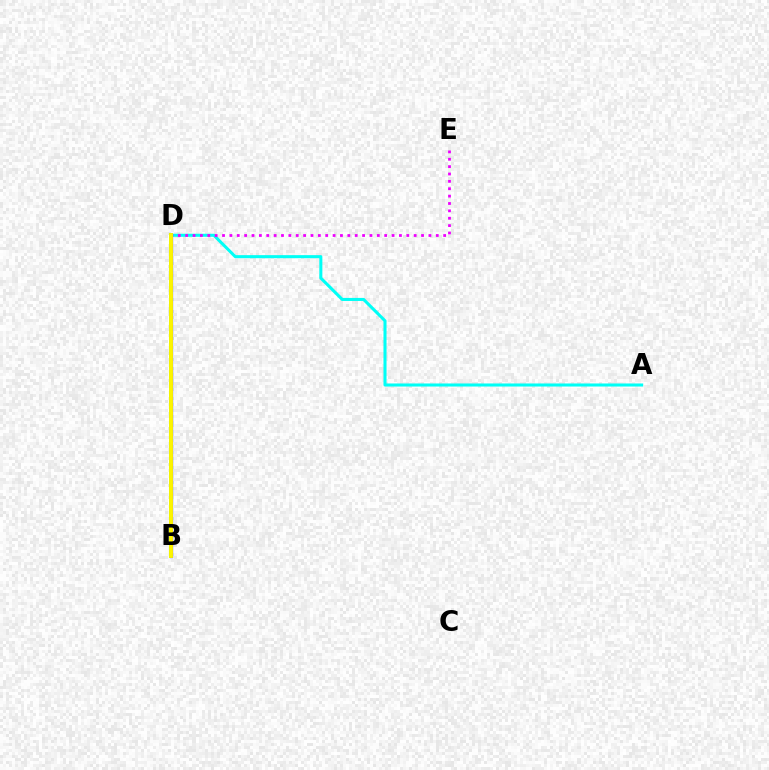{('B', 'D'): [{'color': '#08ff00', 'line_style': 'solid', 'thickness': 2.85}, {'color': '#0010ff', 'line_style': 'solid', 'thickness': 2.32}, {'color': '#ff0000', 'line_style': 'dotted', 'thickness': 1.99}, {'color': '#fcf500', 'line_style': 'solid', 'thickness': 2.82}], ('A', 'D'): [{'color': '#00fff6', 'line_style': 'solid', 'thickness': 2.2}], ('D', 'E'): [{'color': '#ee00ff', 'line_style': 'dotted', 'thickness': 2.0}]}